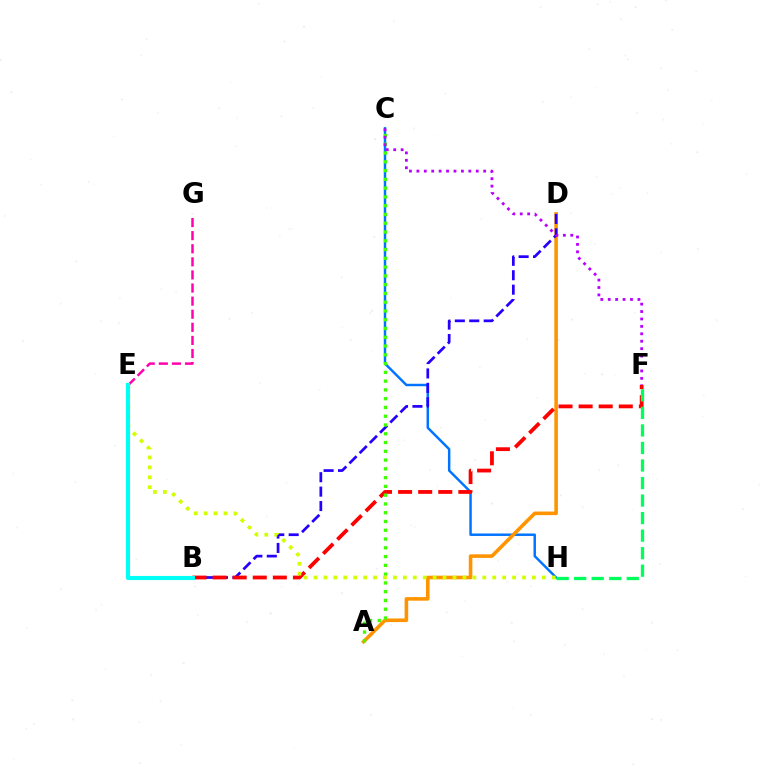{('C', 'H'): [{'color': '#0074ff', 'line_style': 'solid', 'thickness': 1.78}], ('A', 'D'): [{'color': '#ff9400', 'line_style': 'solid', 'thickness': 2.58}], ('B', 'D'): [{'color': '#2500ff', 'line_style': 'dashed', 'thickness': 1.96}], ('B', 'F'): [{'color': '#ff0000', 'line_style': 'dashed', 'thickness': 2.73}], ('E', 'G'): [{'color': '#ff00ac', 'line_style': 'dashed', 'thickness': 1.78}], ('F', 'H'): [{'color': '#00ff5c', 'line_style': 'dashed', 'thickness': 2.38}], ('A', 'C'): [{'color': '#3dff00', 'line_style': 'dotted', 'thickness': 2.38}], ('E', 'H'): [{'color': '#d1ff00', 'line_style': 'dotted', 'thickness': 2.7}], ('C', 'F'): [{'color': '#b900ff', 'line_style': 'dotted', 'thickness': 2.02}], ('B', 'E'): [{'color': '#00fff6', 'line_style': 'solid', 'thickness': 2.97}]}